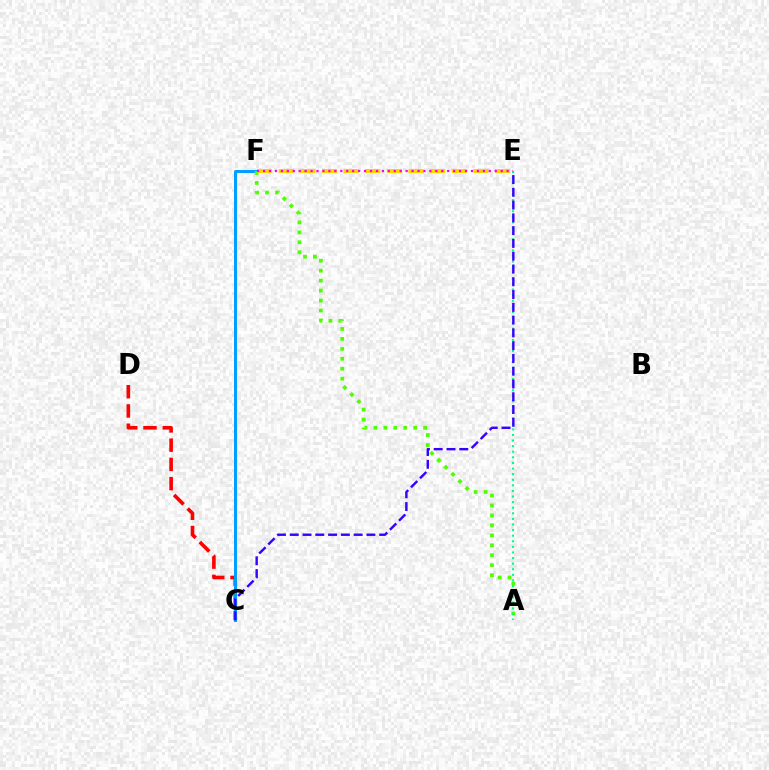{('C', 'D'): [{'color': '#ff0000', 'line_style': 'dashed', 'thickness': 2.61}], ('C', 'F'): [{'color': '#009eff', 'line_style': 'solid', 'thickness': 2.13}], ('A', 'F'): [{'color': '#4fff00', 'line_style': 'dotted', 'thickness': 2.7}], ('E', 'F'): [{'color': '#ffd500', 'line_style': 'dashed', 'thickness': 2.94}, {'color': '#ff00ed', 'line_style': 'dotted', 'thickness': 1.61}], ('A', 'E'): [{'color': '#00ff86', 'line_style': 'dotted', 'thickness': 1.52}], ('C', 'E'): [{'color': '#3700ff', 'line_style': 'dashed', 'thickness': 1.74}]}